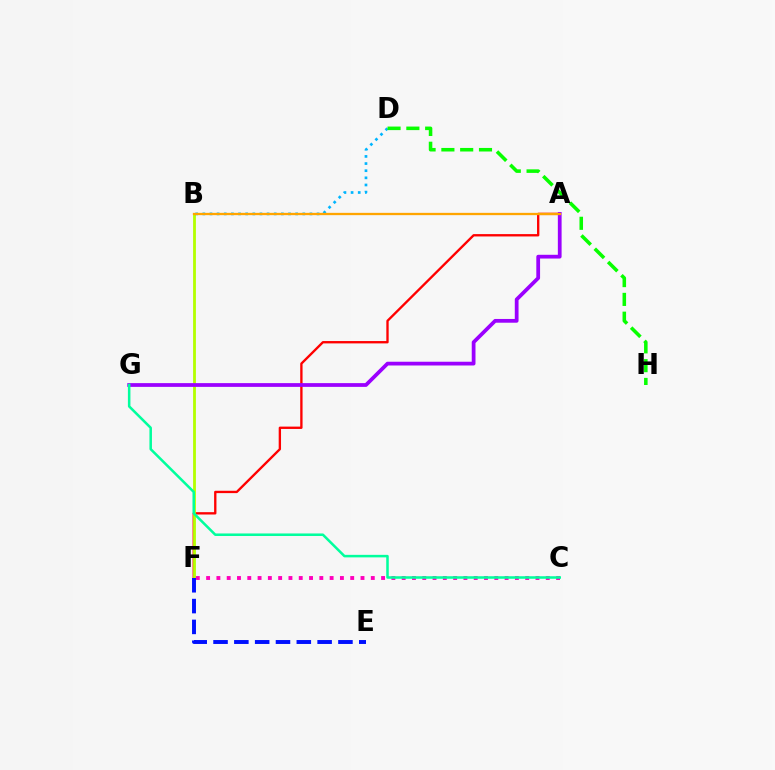{('A', 'F'): [{'color': '#ff0000', 'line_style': 'solid', 'thickness': 1.69}], ('B', 'F'): [{'color': '#b3ff00', 'line_style': 'solid', 'thickness': 2.02}], ('C', 'F'): [{'color': '#ff00bd', 'line_style': 'dotted', 'thickness': 2.8}], ('B', 'D'): [{'color': '#00b5ff', 'line_style': 'dotted', 'thickness': 1.94}], ('E', 'F'): [{'color': '#0010ff', 'line_style': 'dashed', 'thickness': 2.83}], ('A', 'G'): [{'color': '#9b00ff', 'line_style': 'solid', 'thickness': 2.7}], ('D', 'H'): [{'color': '#08ff00', 'line_style': 'dashed', 'thickness': 2.55}], ('C', 'G'): [{'color': '#00ff9d', 'line_style': 'solid', 'thickness': 1.82}], ('A', 'B'): [{'color': '#ffa500', 'line_style': 'solid', 'thickness': 1.65}]}